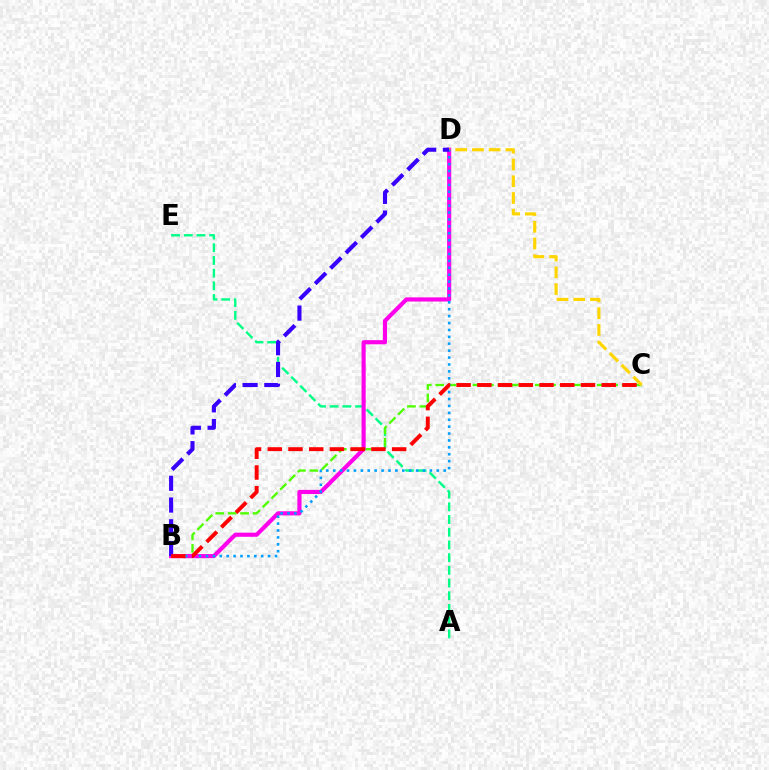{('A', 'E'): [{'color': '#00ff86', 'line_style': 'dashed', 'thickness': 1.73}], ('B', 'C'): [{'color': '#4fff00', 'line_style': 'dashed', 'thickness': 1.69}, {'color': '#ff0000', 'line_style': 'dashed', 'thickness': 2.82}], ('B', 'D'): [{'color': '#ff00ed', 'line_style': 'solid', 'thickness': 2.98}, {'color': '#009eff', 'line_style': 'dotted', 'thickness': 1.88}, {'color': '#3700ff', 'line_style': 'dashed', 'thickness': 2.95}], ('C', 'D'): [{'color': '#ffd500', 'line_style': 'dashed', 'thickness': 2.27}]}